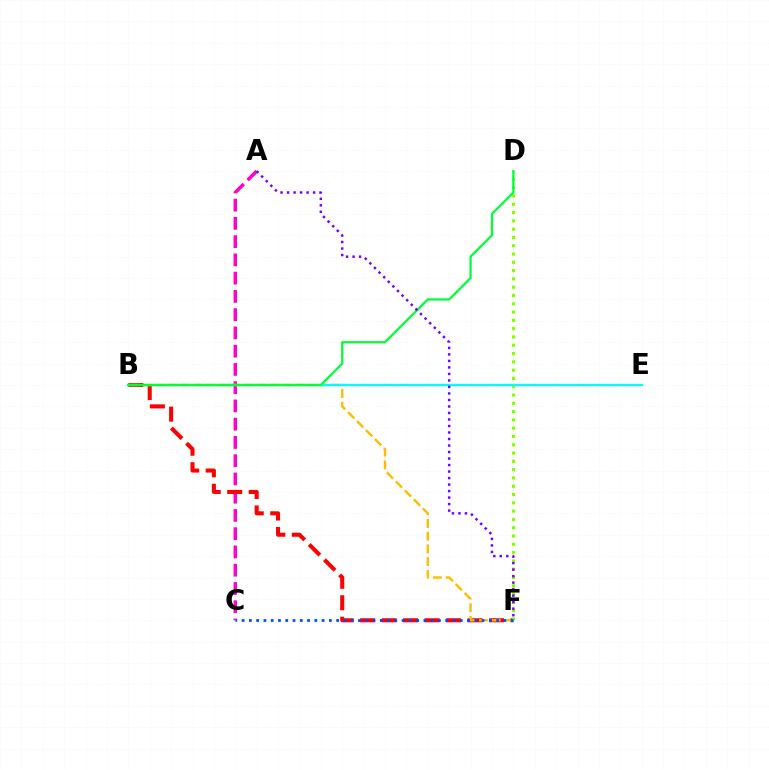{('A', 'C'): [{'color': '#ff00cf', 'line_style': 'dashed', 'thickness': 2.48}], ('B', 'F'): [{'color': '#ff0000', 'line_style': 'dashed', 'thickness': 2.92}, {'color': '#ffbd00', 'line_style': 'dashed', 'thickness': 1.73}], ('D', 'F'): [{'color': '#84ff00', 'line_style': 'dotted', 'thickness': 2.25}], ('B', 'E'): [{'color': '#00fff6', 'line_style': 'solid', 'thickness': 1.64}], ('C', 'F'): [{'color': '#004bff', 'line_style': 'dotted', 'thickness': 1.98}], ('B', 'D'): [{'color': '#00ff39', 'line_style': 'solid', 'thickness': 1.62}], ('A', 'F'): [{'color': '#7200ff', 'line_style': 'dotted', 'thickness': 1.77}]}